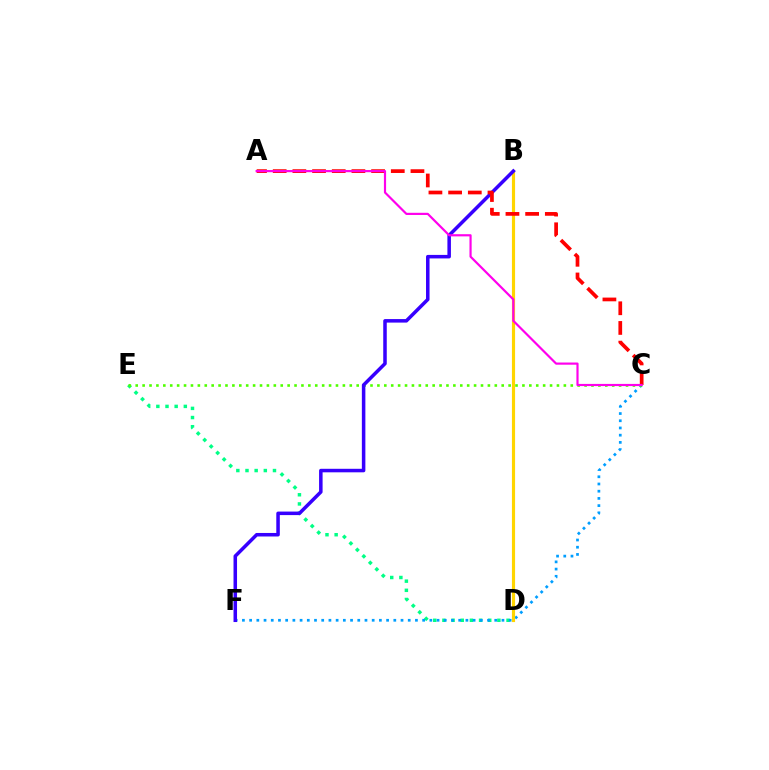{('D', 'E'): [{'color': '#00ff86', 'line_style': 'dotted', 'thickness': 2.49}], ('C', 'F'): [{'color': '#009eff', 'line_style': 'dotted', 'thickness': 1.96}], ('B', 'D'): [{'color': '#ffd500', 'line_style': 'solid', 'thickness': 2.27}], ('C', 'E'): [{'color': '#4fff00', 'line_style': 'dotted', 'thickness': 1.88}], ('B', 'F'): [{'color': '#3700ff', 'line_style': 'solid', 'thickness': 2.54}], ('A', 'C'): [{'color': '#ff0000', 'line_style': 'dashed', 'thickness': 2.67}, {'color': '#ff00ed', 'line_style': 'solid', 'thickness': 1.57}]}